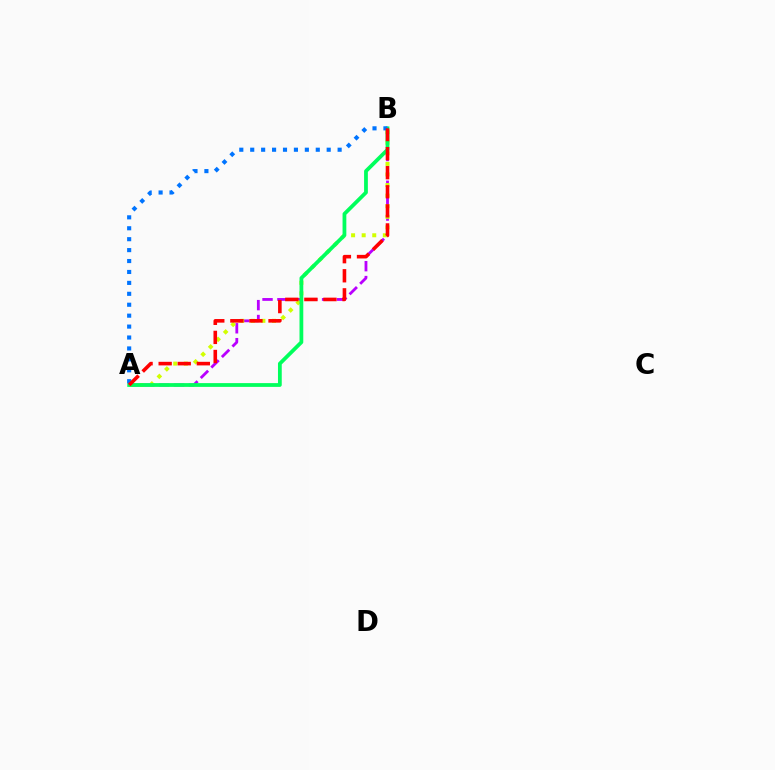{('A', 'B'): [{'color': '#b900ff', 'line_style': 'dashed', 'thickness': 2.02}, {'color': '#d1ff00', 'line_style': 'dotted', 'thickness': 2.87}, {'color': '#00ff5c', 'line_style': 'solid', 'thickness': 2.72}, {'color': '#0074ff', 'line_style': 'dotted', 'thickness': 2.97}, {'color': '#ff0000', 'line_style': 'dashed', 'thickness': 2.59}]}